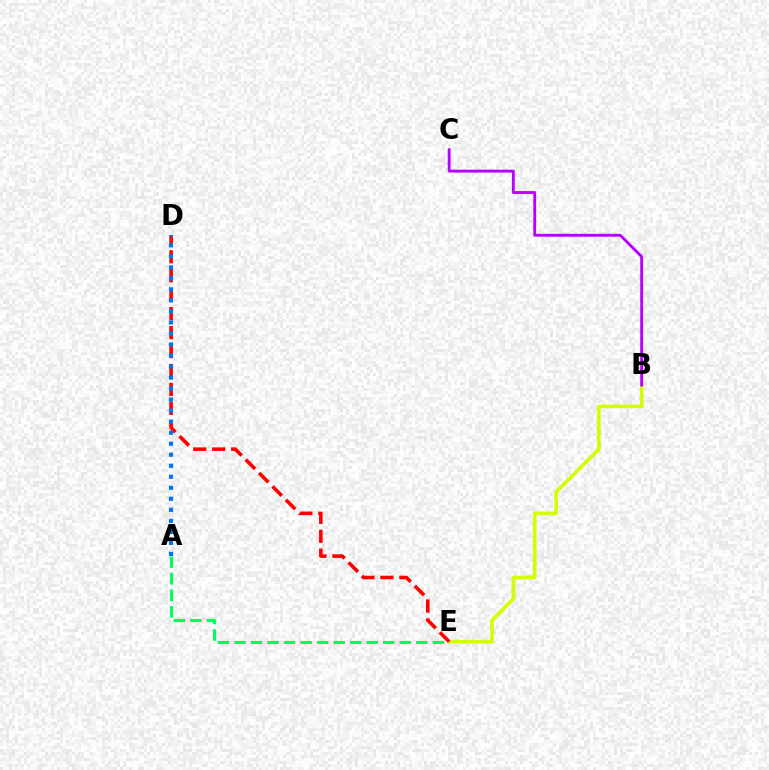{('B', 'E'): [{'color': '#d1ff00', 'line_style': 'solid', 'thickness': 2.57}], ('A', 'E'): [{'color': '#00ff5c', 'line_style': 'dashed', 'thickness': 2.25}], ('D', 'E'): [{'color': '#ff0000', 'line_style': 'dashed', 'thickness': 2.57}], ('B', 'C'): [{'color': '#b900ff', 'line_style': 'solid', 'thickness': 2.06}], ('A', 'D'): [{'color': '#0074ff', 'line_style': 'dotted', 'thickness': 2.99}]}